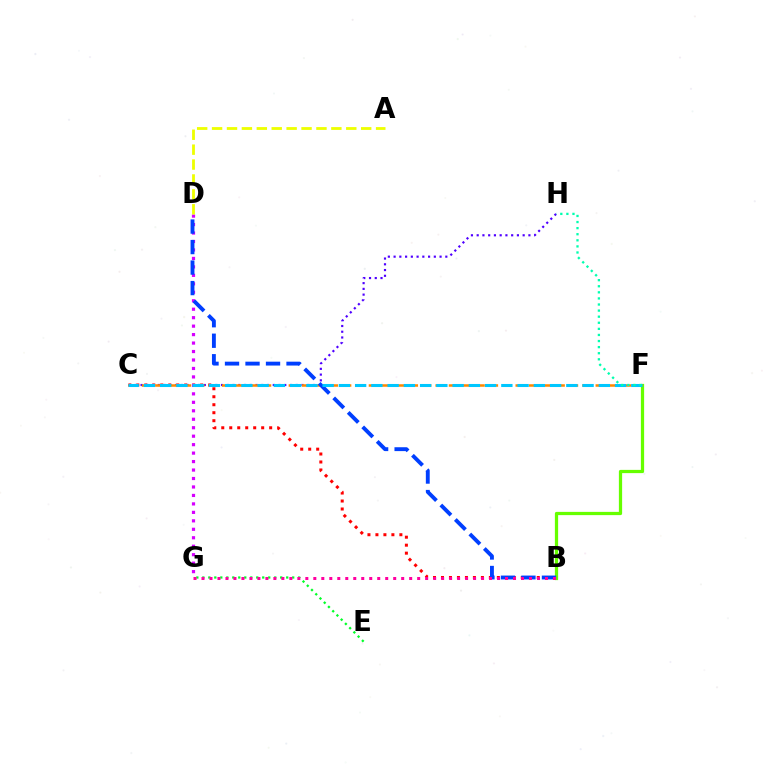{('B', 'C'): [{'color': '#ff0000', 'line_style': 'dotted', 'thickness': 2.17}], ('C', 'H'): [{'color': '#4f00ff', 'line_style': 'dotted', 'thickness': 1.56}], ('D', 'G'): [{'color': '#d600ff', 'line_style': 'dotted', 'thickness': 2.3}], ('B', 'F'): [{'color': '#66ff00', 'line_style': 'solid', 'thickness': 2.34}], ('C', 'F'): [{'color': '#ff8800', 'line_style': 'dashed', 'thickness': 1.81}, {'color': '#00c7ff', 'line_style': 'dashed', 'thickness': 2.21}], ('E', 'G'): [{'color': '#00ff27', 'line_style': 'dotted', 'thickness': 1.63}], ('B', 'D'): [{'color': '#003fff', 'line_style': 'dashed', 'thickness': 2.79}], ('B', 'G'): [{'color': '#ff00a0', 'line_style': 'dotted', 'thickness': 2.17}], ('A', 'D'): [{'color': '#eeff00', 'line_style': 'dashed', 'thickness': 2.03}], ('F', 'H'): [{'color': '#00ffaf', 'line_style': 'dotted', 'thickness': 1.65}]}